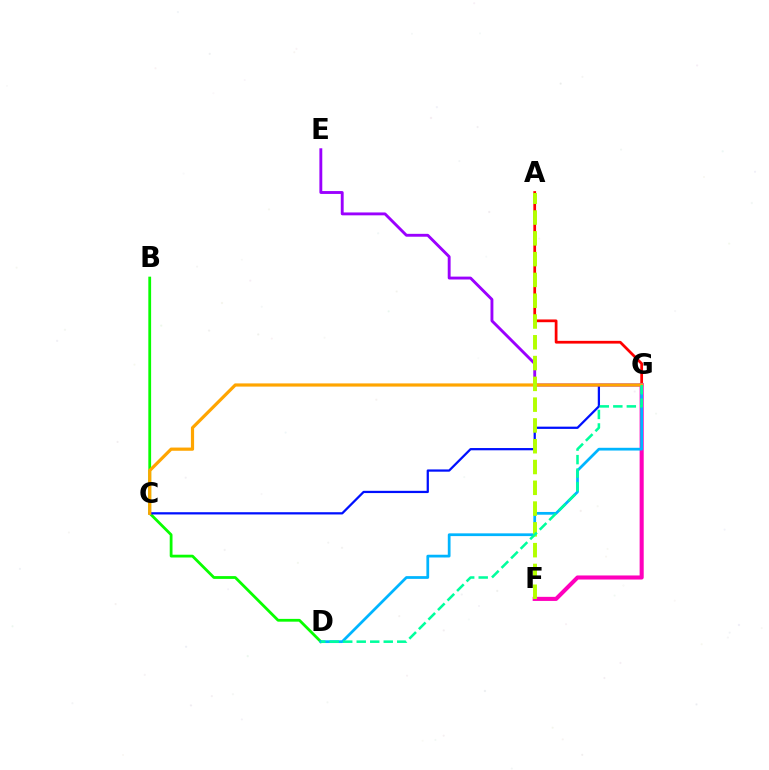{('A', 'G'): [{'color': '#ff0000', 'line_style': 'solid', 'thickness': 1.97}], ('B', 'D'): [{'color': '#08ff00', 'line_style': 'solid', 'thickness': 2.01}], ('C', 'G'): [{'color': '#0010ff', 'line_style': 'solid', 'thickness': 1.62}, {'color': '#ffa500', 'line_style': 'solid', 'thickness': 2.3}], ('E', 'G'): [{'color': '#9b00ff', 'line_style': 'solid', 'thickness': 2.07}], ('F', 'G'): [{'color': '#ff00bd', 'line_style': 'solid', 'thickness': 2.94}], ('D', 'G'): [{'color': '#00b5ff', 'line_style': 'solid', 'thickness': 1.98}, {'color': '#00ff9d', 'line_style': 'dashed', 'thickness': 1.83}], ('A', 'F'): [{'color': '#b3ff00', 'line_style': 'dashed', 'thickness': 2.82}]}